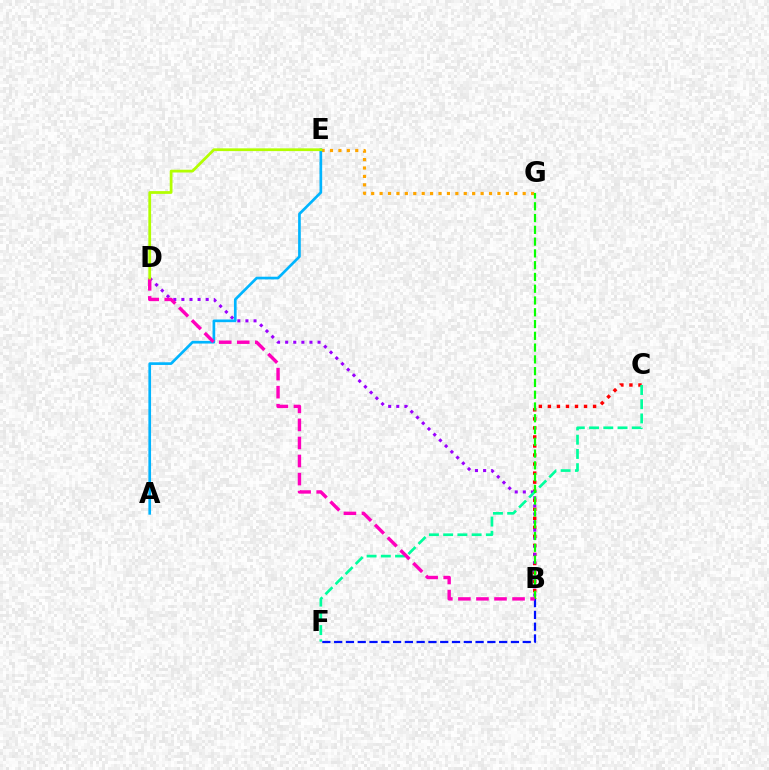{('B', 'C'): [{'color': '#ff0000', 'line_style': 'dotted', 'thickness': 2.46}], ('B', 'D'): [{'color': '#9b00ff', 'line_style': 'dotted', 'thickness': 2.2}, {'color': '#ff00bd', 'line_style': 'dashed', 'thickness': 2.45}], ('C', 'F'): [{'color': '#00ff9d', 'line_style': 'dashed', 'thickness': 1.93}], ('B', 'F'): [{'color': '#0010ff', 'line_style': 'dashed', 'thickness': 1.6}], ('E', 'G'): [{'color': '#ffa500', 'line_style': 'dotted', 'thickness': 2.29}], ('A', 'E'): [{'color': '#00b5ff', 'line_style': 'solid', 'thickness': 1.93}], ('B', 'G'): [{'color': '#08ff00', 'line_style': 'dashed', 'thickness': 1.6}], ('D', 'E'): [{'color': '#b3ff00', 'line_style': 'solid', 'thickness': 1.99}]}